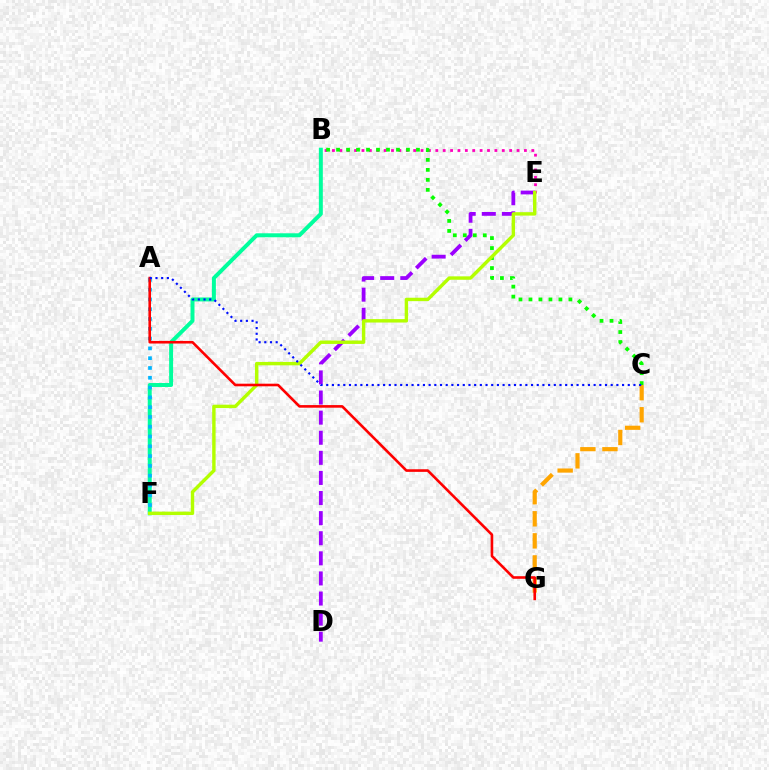{('D', 'E'): [{'color': '#9b00ff', 'line_style': 'dashed', 'thickness': 2.73}], ('B', 'E'): [{'color': '#ff00bd', 'line_style': 'dotted', 'thickness': 2.01}], ('B', 'C'): [{'color': '#08ff00', 'line_style': 'dotted', 'thickness': 2.71}], ('B', 'F'): [{'color': '#00ff9d', 'line_style': 'solid', 'thickness': 2.86}], ('A', 'F'): [{'color': '#00b5ff', 'line_style': 'dotted', 'thickness': 2.66}], ('E', 'F'): [{'color': '#b3ff00', 'line_style': 'solid', 'thickness': 2.46}], ('C', 'G'): [{'color': '#ffa500', 'line_style': 'dashed', 'thickness': 3.0}], ('A', 'G'): [{'color': '#ff0000', 'line_style': 'solid', 'thickness': 1.88}], ('A', 'C'): [{'color': '#0010ff', 'line_style': 'dotted', 'thickness': 1.55}]}